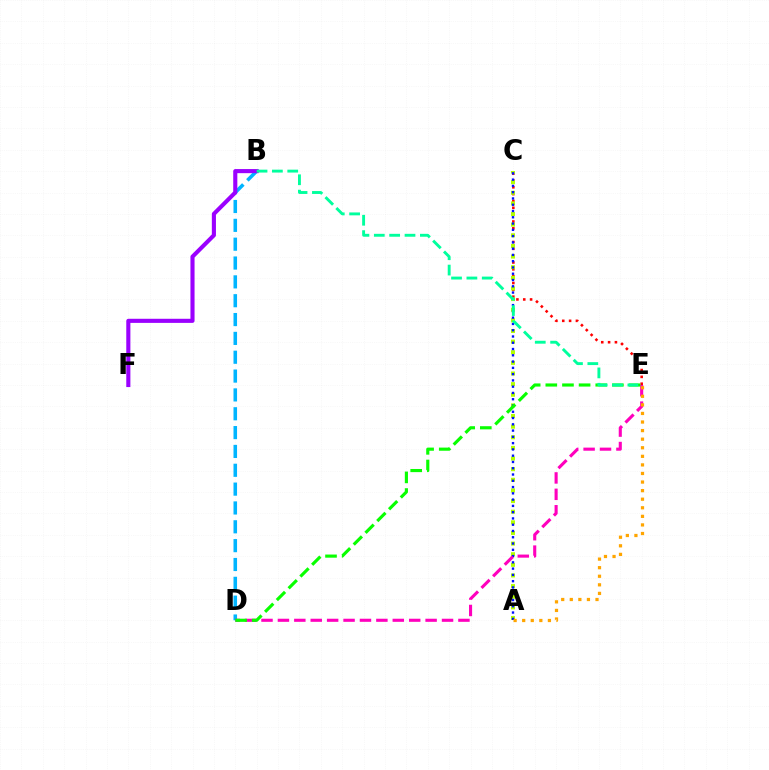{('B', 'D'): [{'color': '#00b5ff', 'line_style': 'dashed', 'thickness': 2.56}], ('B', 'F'): [{'color': '#9b00ff', 'line_style': 'solid', 'thickness': 2.96}], ('C', 'E'): [{'color': '#ff0000', 'line_style': 'dotted', 'thickness': 1.86}], ('A', 'C'): [{'color': '#b3ff00', 'line_style': 'dotted', 'thickness': 2.89}, {'color': '#0010ff', 'line_style': 'dotted', 'thickness': 1.7}], ('D', 'E'): [{'color': '#ff00bd', 'line_style': 'dashed', 'thickness': 2.23}, {'color': '#08ff00', 'line_style': 'dashed', 'thickness': 2.26}], ('A', 'E'): [{'color': '#ffa500', 'line_style': 'dotted', 'thickness': 2.33}], ('B', 'E'): [{'color': '#00ff9d', 'line_style': 'dashed', 'thickness': 2.09}]}